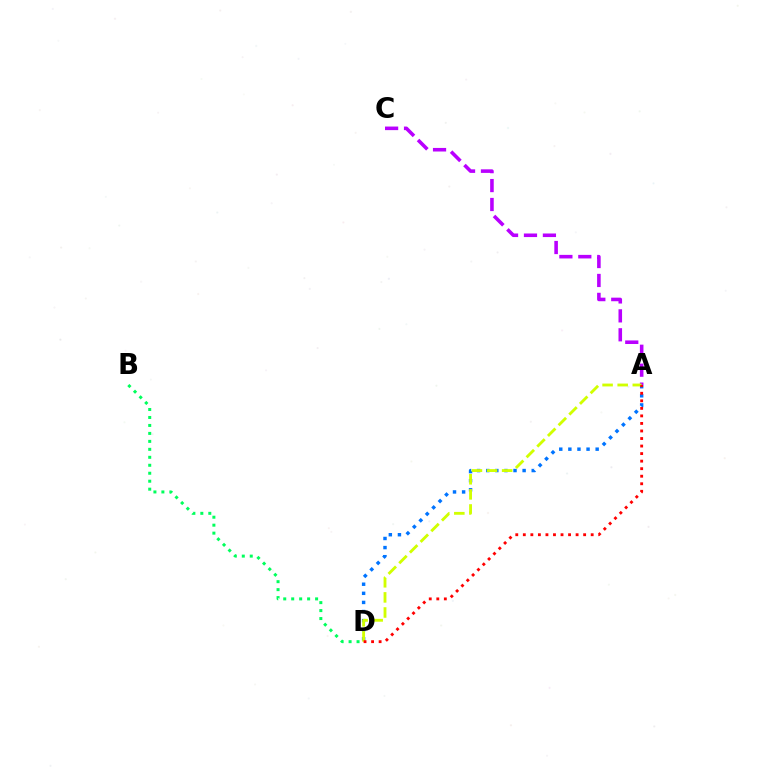{('A', 'C'): [{'color': '#b900ff', 'line_style': 'dashed', 'thickness': 2.57}], ('A', 'D'): [{'color': '#0074ff', 'line_style': 'dotted', 'thickness': 2.47}, {'color': '#d1ff00', 'line_style': 'dashed', 'thickness': 2.05}, {'color': '#ff0000', 'line_style': 'dotted', 'thickness': 2.05}], ('B', 'D'): [{'color': '#00ff5c', 'line_style': 'dotted', 'thickness': 2.16}]}